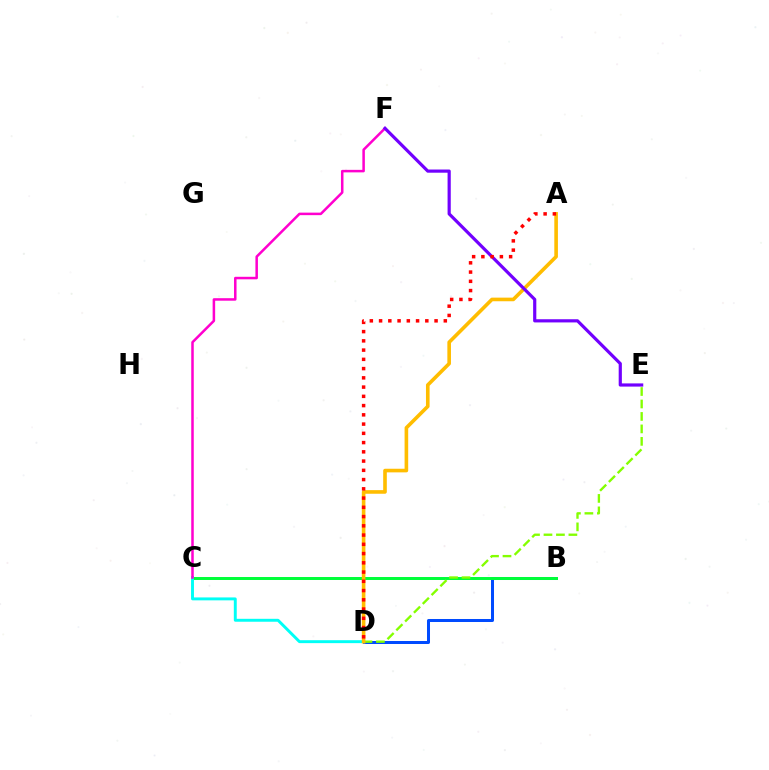{('B', 'D'): [{'color': '#004bff', 'line_style': 'solid', 'thickness': 2.17}], ('B', 'C'): [{'color': '#00ff39', 'line_style': 'solid', 'thickness': 2.14}], ('C', 'D'): [{'color': '#00fff6', 'line_style': 'solid', 'thickness': 2.11}], ('D', 'E'): [{'color': '#84ff00', 'line_style': 'dashed', 'thickness': 1.69}], ('A', 'D'): [{'color': '#ffbd00', 'line_style': 'solid', 'thickness': 2.6}, {'color': '#ff0000', 'line_style': 'dotted', 'thickness': 2.51}], ('C', 'F'): [{'color': '#ff00cf', 'line_style': 'solid', 'thickness': 1.81}], ('E', 'F'): [{'color': '#7200ff', 'line_style': 'solid', 'thickness': 2.29}]}